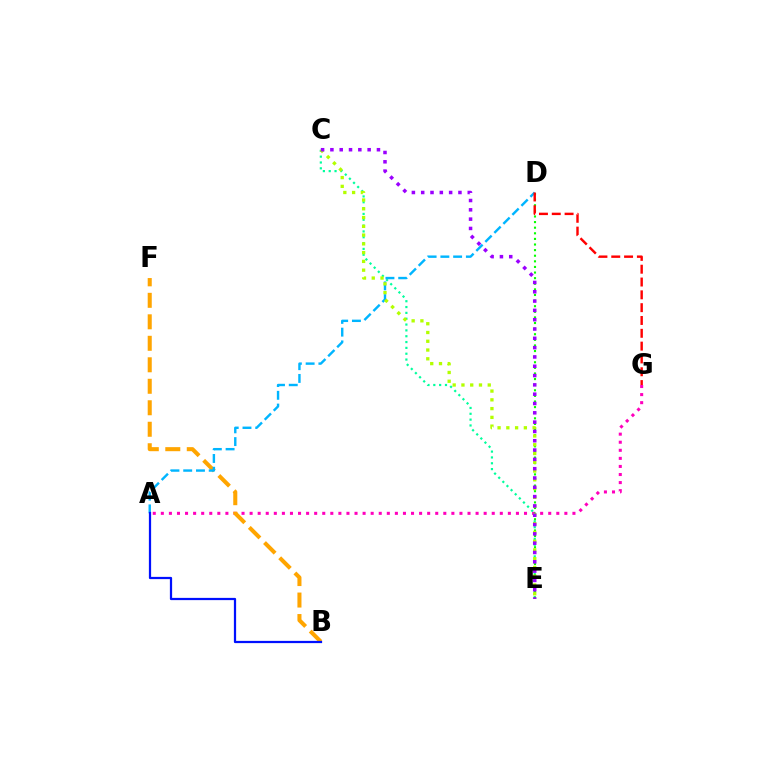{('A', 'G'): [{'color': '#ff00bd', 'line_style': 'dotted', 'thickness': 2.19}], ('C', 'E'): [{'color': '#00ff9d', 'line_style': 'dotted', 'thickness': 1.59}, {'color': '#b3ff00', 'line_style': 'dotted', 'thickness': 2.38}, {'color': '#9b00ff', 'line_style': 'dotted', 'thickness': 2.53}], ('D', 'E'): [{'color': '#08ff00', 'line_style': 'dotted', 'thickness': 1.52}], ('B', 'F'): [{'color': '#ffa500', 'line_style': 'dashed', 'thickness': 2.92}], ('A', 'D'): [{'color': '#00b5ff', 'line_style': 'dashed', 'thickness': 1.73}], ('A', 'B'): [{'color': '#0010ff', 'line_style': 'solid', 'thickness': 1.61}], ('D', 'G'): [{'color': '#ff0000', 'line_style': 'dashed', 'thickness': 1.74}]}